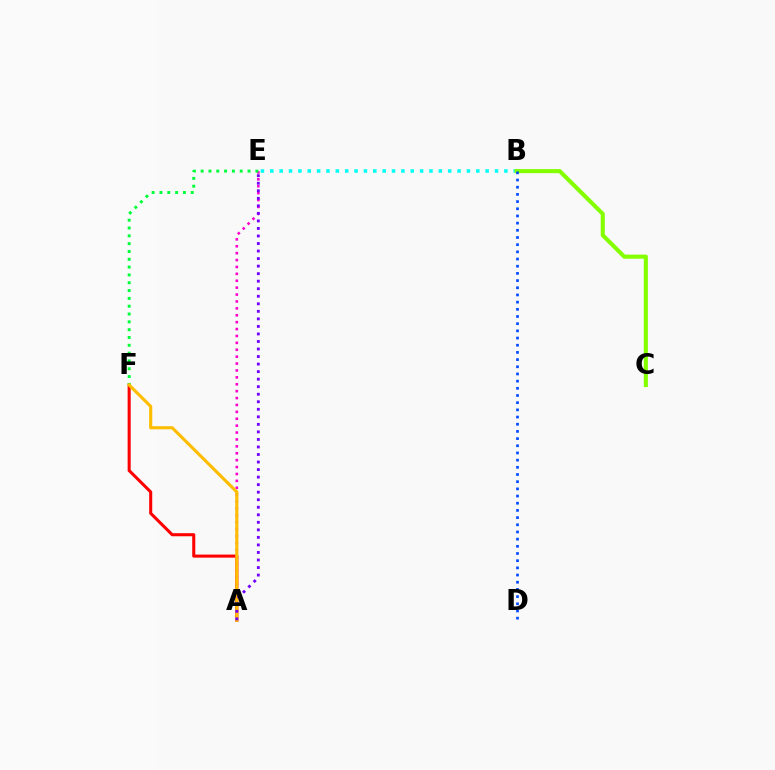{('A', 'F'): [{'color': '#ff0000', 'line_style': 'solid', 'thickness': 2.2}, {'color': '#ffbd00', 'line_style': 'solid', 'thickness': 2.24}], ('A', 'E'): [{'color': '#ff00cf', 'line_style': 'dotted', 'thickness': 1.87}, {'color': '#7200ff', 'line_style': 'dotted', 'thickness': 2.05}], ('B', 'E'): [{'color': '#00fff6', 'line_style': 'dotted', 'thickness': 2.54}], ('E', 'F'): [{'color': '#00ff39', 'line_style': 'dotted', 'thickness': 2.12}], ('B', 'C'): [{'color': '#84ff00', 'line_style': 'solid', 'thickness': 2.96}], ('B', 'D'): [{'color': '#004bff', 'line_style': 'dotted', 'thickness': 1.95}]}